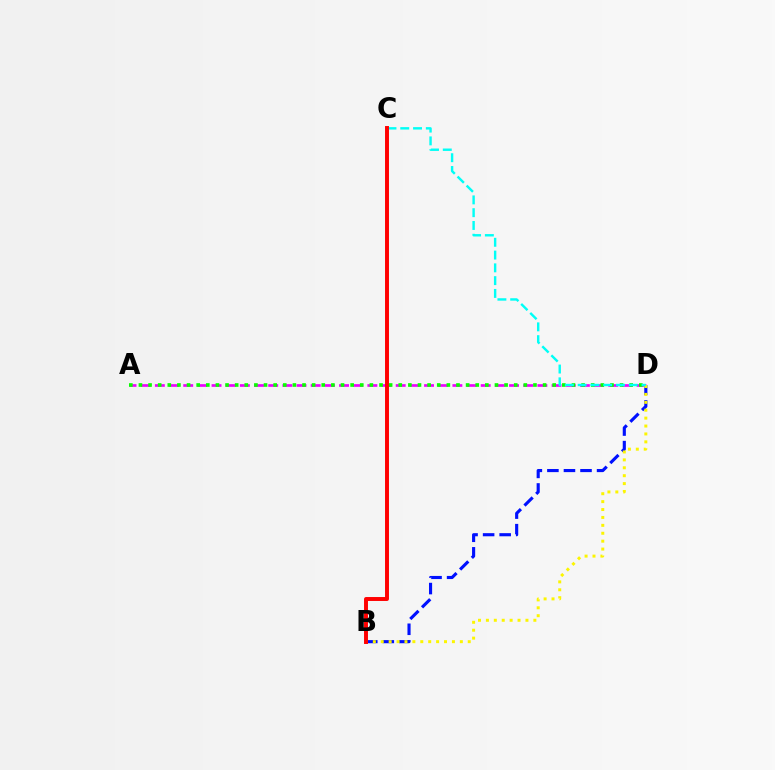{('B', 'D'): [{'color': '#0010ff', 'line_style': 'dashed', 'thickness': 2.25}, {'color': '#fcf500', 'line_style': 'dotted', 'thickness': 2.15}], ('A', 'D'): [{'color': '#ee00ff', 'line_style': 'dashed', 'thickness': 1.92}, {'color': '#08ff00', 'line_style': 'dotted', 'thickness': 2.61}], ('C', 'D'): [{'color': '#00fff6', 'line_style': 'dashed', 'thickness': 1.74}], ('B', 'C'): [{'color': '#ff0000', 'line_style': 'solid', 'thickness': 2.84}]}